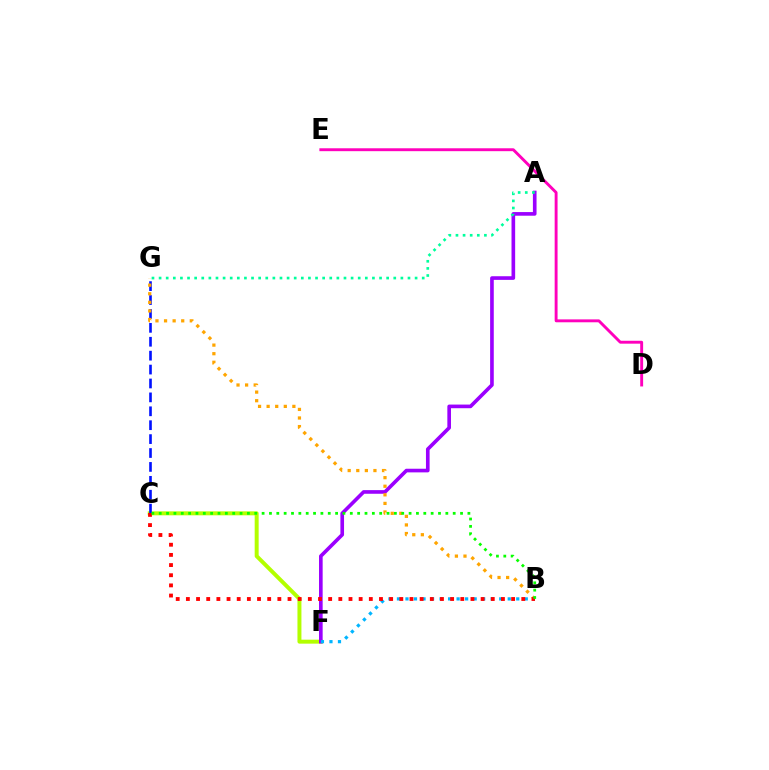{('D', 'E'): [{'color': '#ff00bd', 'line_style': 'solid', 'thickness': 2.09}], ('C', 'F'): [{'color': '#b3ff00', 'line_style': 'solid', 'thickness': 2.86}], ('A', 'F'): [{'color': '#9b00ff', 'line_style': 'solid', 'thickness': 2.62}], ('C', 'G'): [{'color': '#0010ff', 'line_style': 'dashed', 'thickness': 1.89}], ('B', 'F'): [{'color': '#00b5ff', 'line_style': 'dotted', 'thickness': 2.32}], ('B', 'G'): [{'color': '#ffa500', 'line_style': 'dotted', 'thickness': 2.33}], ('B', 'C'): [{'color': '#ff0000', 'line_style': 'dotted', 'thickness': 2.76}, {'color': '#08ff00', 'line_style': 'dotted', 'thickness': 2.0}], ('A', 'G'): [{'color': '#00ff9d', 'line_style': 'dotted', 'thickness': 1.93}]}